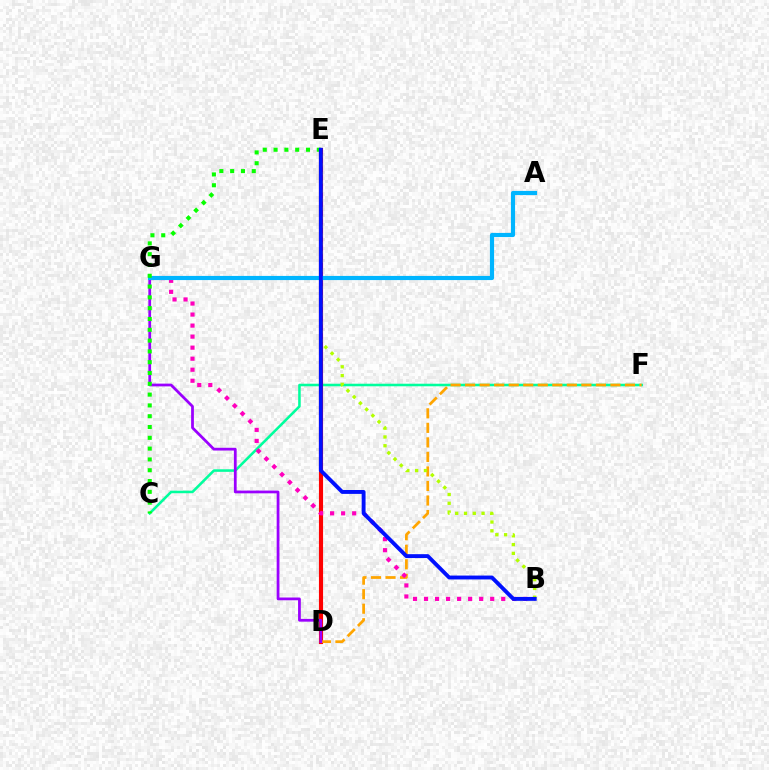{('C', 'F'): [{'color': '#00ff9d', 'line_style': 'solid', 'thickness': 1.84}], ('D', 'E'): [{'color': '#ff0000', 'line_style': 'solid', 'thickness': 2.97}], ('D', 'F'): [{'color': '#ffa500', 'line_style': 'dashed', 'thickness': 1.97}], ('B', 'G'): [{'color': '#ff00bd', 'line_style': 'dotted', 'thickness': 3.0}], ('B', 'E'): [{'color': '#b3ff00', 'line_style': 'dotted', 'thickness': 2.39}, {'color': '#0010ff', 'line_style': 'solid', 'thickness': 2.8}], ('D', 'G'): [{'color': '#9b00ff', 'line_style': 'solid', 'thickness': 1.98}], ('A', 'G'): [{'color': '#00b5ff', 'line_style': 'solid', 'thickness': 2.99}], ('C', 'E'): [{'color': '#08ff00', 'line_style': 'dotted', 'thickness': 2.94}]}